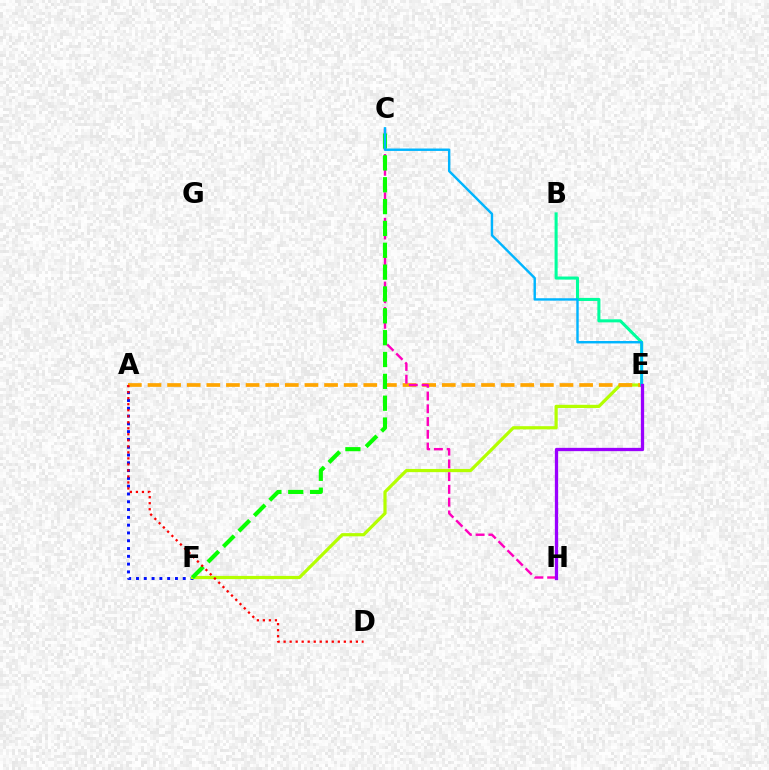{('A', 'F'): [{'color': '#0010ff', 'line_style': 'dotted', 'thickness': 2.12}], ('E', 'F'): [{'color': '#b3ff00', 'line_style': 'solid', 'thickness': 2.3}], ('A', 'E'): [{'color': '#ffa500', 'line_style': 'dashed', 'thickness': 2.67}], ('B', 'E'): [{'color': '#00ff9d', 'line_style': 'solid', 'thickness': 2.2}], ('C', 'H'): [{'color': '#ff00bd', 'line_style': 'dashed', 'thickness': 1.73}], ('C', 'F'): [{'color': '#08ff00', 'line_style': 'dashed', 'thickness': 2.97}], ('C', 'E'): [{'color': '#00b5ff', 'line_style': 'solid', 'thickness': 1.74}], ('E', 'H'): [{'color': '#9b00ff', 'line_style': 'solid', 'thickness': 2.36}], ('A', 'D'): [{'color': '#ff0000', 'line_style': 'dotted', 'thickness': 1.64}]}